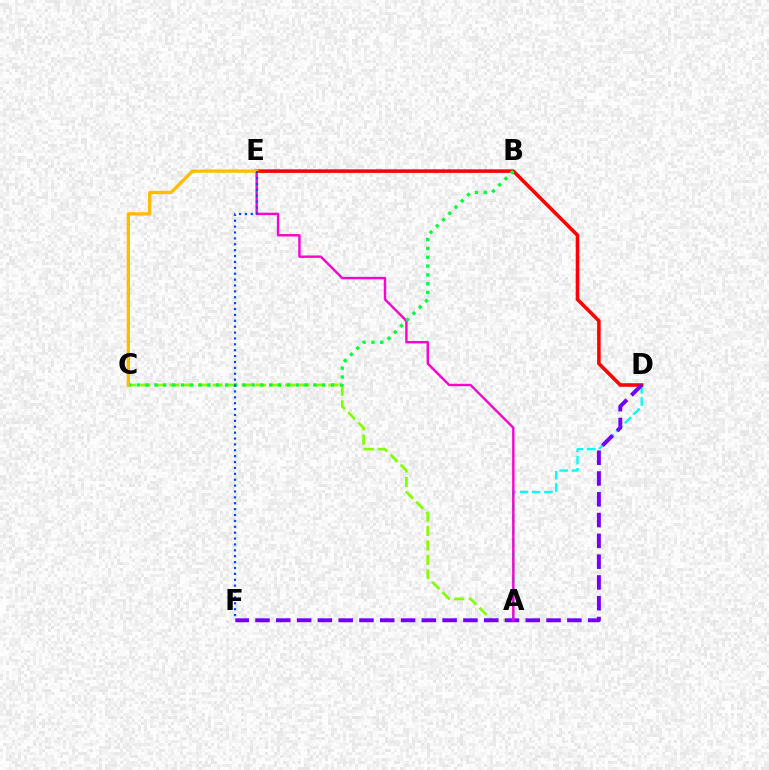{('A', 'D'): [{'color': '#00fff6', 'line_style': 'dashed', 'thickness': 1.66}], ('D', 'E'): [{'color': '#ff0000', 'line_style': 'solid', 'thickness': 2.56}], ('A', 'C'): [{'color': '#84ff00', 'line_style': 'dashed', 'thickness': 1.97}], ('D', 'F'): [{'color': '#7200ff', 'line_style': 'dashed', 'thickness': 2.82}], ('A', 'E'): [{'color': '#ff00cf', 'line_style': 'solid', 'thickness': 1.73}], ('B', 'C'): [{'color': '#00ff39', 'line_style': 'dotted', 'thickness': 2.4}], ('C', 'E'): [{'color': '#ffbd00', 'line_style': 'solid', 'thickness': 2.37}], ('E', 'F'): [{'color': '#004bff', 'line_style': 'dotted', 'thickness': 1.6}]}